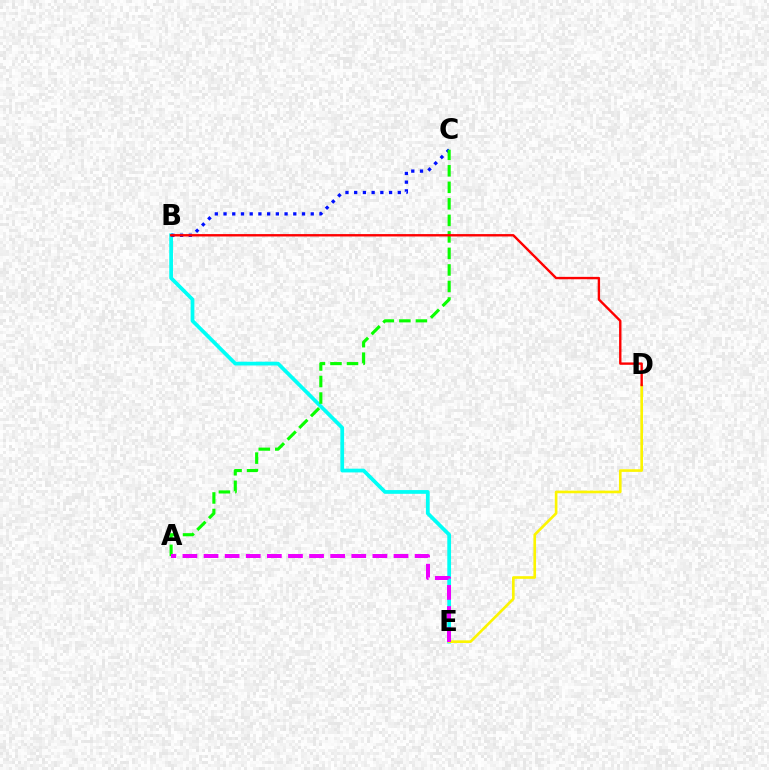{('B', 'E'): [{'color': '#00fff6', 'line_style': 'solid', 'thickness': 2.69}], ('D', 'E'): [{'color': '#fcf500', 'line_style': 'solid', 'thickness': 1.9}], ('B', 'C'): [{'color': '#0010ff', 'line_style': 'dotted', 'thickness': 2.37}], ('A', 'C'): [{'color': '#08ff00', 'line_style': 'dashed', 'thickness': 2.25}], ('A', 'E'): [{'color': '#ee00ff', 'line_style': 'dashed', 'thickness': 2.87}], ('B', 'D'): [{'color': '#ff0000', 'line_style': 'solid', 'thickness': 1.71}]}